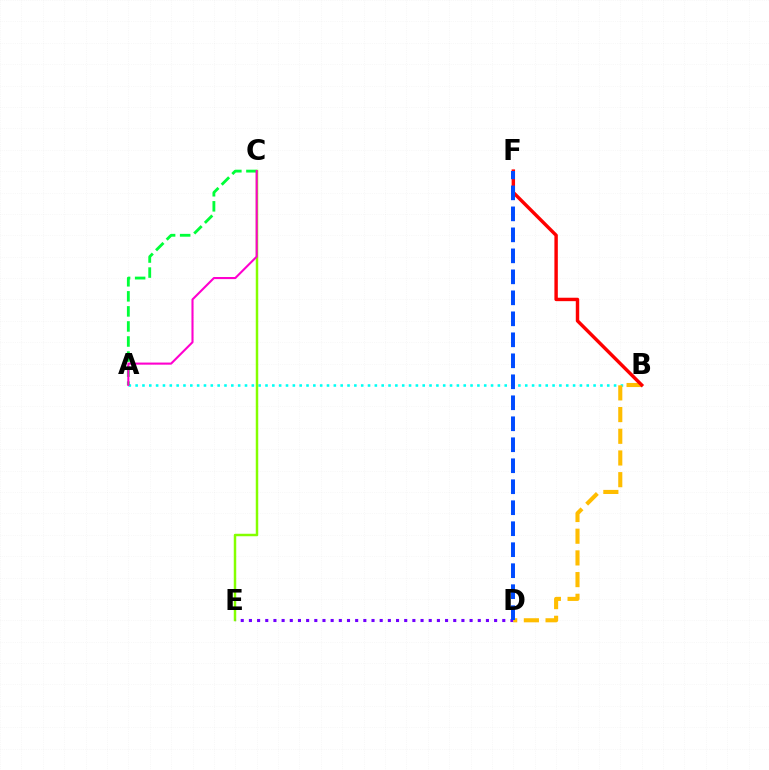{('A', 'B'): [{'color': '#00fff6', 'line_style': 'dotted', 'thickness': 1.86}], ('C', 'E'): [{'color': '#84ff00', 'line_style': 'solid', 'thickness': 1.79}], ('D', 'E'): [{'color': '#7200ff', 'line_style': 'dotted', 'thickness': 2.22}], ('A', 'C'): [{'color': '#00ff39', 'line_style': 'dashed', 'thickness': 2.04}, {'color': '#ff00cf', 'line_style': 'solid', 'thickness': 1.51}], ('B', 'D'): [{'color': '#ffbd00', 'line_style': 'dashed', 'thickness': 2.95}], ('B', 'F'): [{'color': '#ff0000', 'line_style': 'solid', 'thickness': 2.47}], ('D', 'F'): [{'color': '#004bff', 'line_style': 'dashed', 'thickness': 2.85}]}